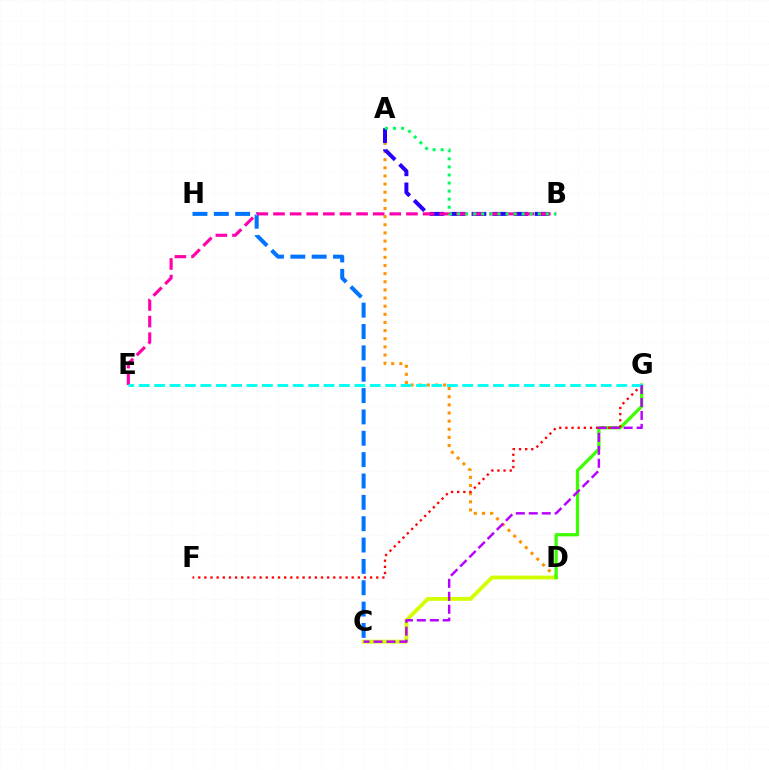{('A', 'D'): [{'color': '#ff9400', 'line_style': 'dotted', 'thickness': 2.21}], ('A', 'B'): [{'color': '#2500ff', 'line_style': 'dashed', 'thickness': 2.85}, {'color': '#00ff5c', 'line_style': 'dotted', 'thickness': 2.19}], ('C', 'H'): [{'color': '#0074ff', 'line_style': 'dashed', 'thickness': 2.9}], ('B', 'E'): [{'color': '#ff00ac', 'line_style': 'dashed', 'thickness': 2.26}], ('C', 'D'): [{'color': '#d1ff00', 'line_style': 'solid', 'thickness': 2.78}], ('D', 'G'): [{'color': '#3dff00', 'line_style': 'solid', 'thickness': 2.35}], ('F', 'G'): [{'color': '#ff0000', 'line_style': 'dotted', 'thickness': 1.67}], ('E', 'G'): [{'color': '#00fff6', 'line_style': 'dashed', 'thickness': 2.09}], ('C', 'G'): [{'color': '#b900ff', 'line_style': 'dashed', 'thickness': 1.76}]}